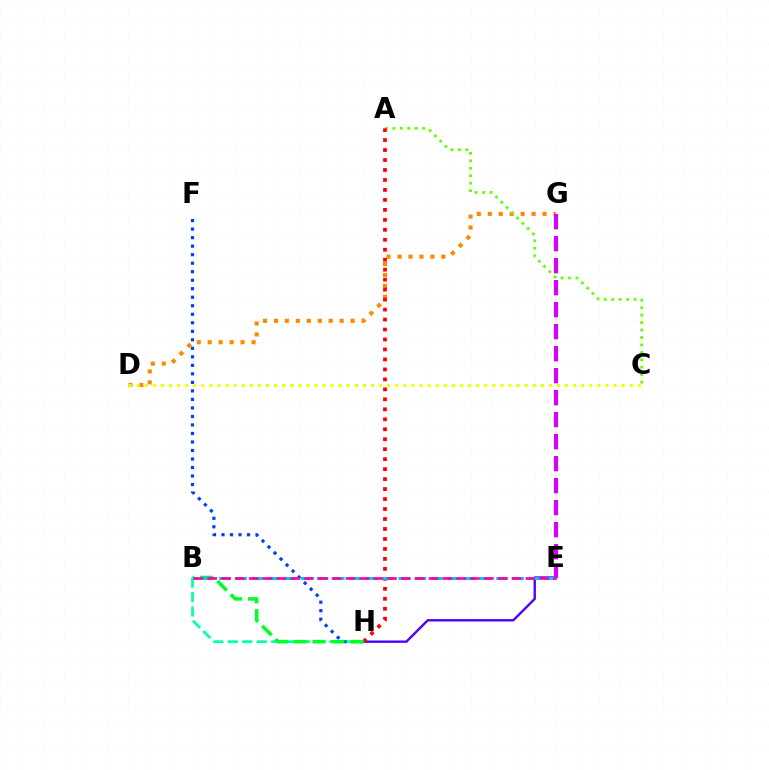{('D', 'G'): [{'color': '#ff8800', 'line_style': 'dotted', 'thickness': 2.98}], ('E', 'H'): [{'color': '#4f00ff', 'line_style': 'solid', 'thickness': 1.72}], ('B', 'H'): [{'color': '#00ffaf', 'line_style': 'dashed', 'thickness': 1.97}, {'color': '#00ff27', 'line_style': 'dashed', 'thickness': 2.58}], ('C', 'D'): [{'color': '#eeff00', 'line_style': 'dotted', 'thickness': 2.2}], ('E', 'G'): [{'color': '#d600ff', 'line_style': 'dashed', 'thickness': 2.99}], ('A', 'C'): [{'color': '#66ff00', 'line_style': 'dotted', 'thickness': 2.02}], ('A', 'H'): [{'color': '#ff0000', 'line_style': 'dotted', 'thickness': 2.71}], ('F', 'H'): [{'color': '#003fff', 'line_style': 'dotted', 'thickness': 2.31}], ('B', 'E'): [{'color': '#00c7ff', 'line_style': 'dashed', 'thickness': 2.21}, {'color': '#ff00a0', 'line_style': 'dashed', 'thickness': 1.88}]}